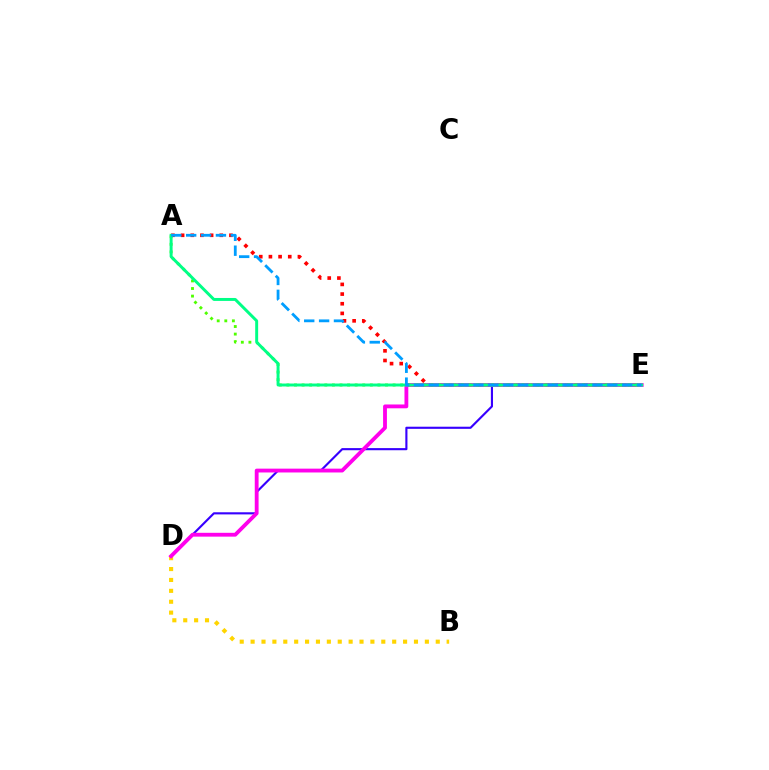{('B', 'D'): [{'color': '#ffd500', 'line_style': 'dotted', 'thickness': 2.96}], ('D', 'E'): [{'color': '#3700ff', 'line_style': 'solid', 'thickness': 1.53}, {'color': '#ff00ed', 'line_style': 'solid', 'thickness': 2.76}], ('A', 'E'): [{'color': '#ff0000', 'line_style': 'dotted', 'thickness': 2.63}, {'color': '#4fff00', 'line_style': 'dotted', 'thickness': 2.06}, {'color': '#00ff86', 'line_style': 'solid', 'thickness': 2.13}, {'color': '#009eff', 'line_style': 'dashed', 'thickness': 2.02}]}